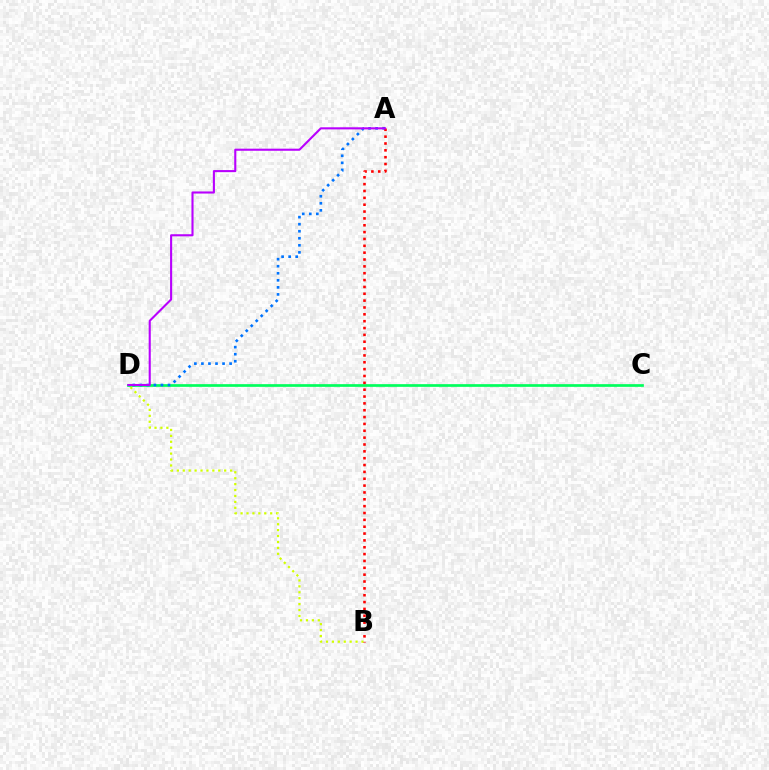{('C', 'D'): [{'color': '#00ff5c', 'line_style': 'solid', 'thickness': 1.94}], ('A', 'D'): [{'color': '#0074ff', 'line_style': 'dotted', 'thickness': 1.91}, {'color': '#b900ff', 'line_style': 'solid', 'thickness': 1.51}], ('B', 'D'): [{'color': '#d1ff00', 'line_style': 'dotted', 'thickness': 1.61}], ('A', 'B'): [{'color': '#ff0000', 'line_style': 'dotted', 'thickness': 1.86}]}